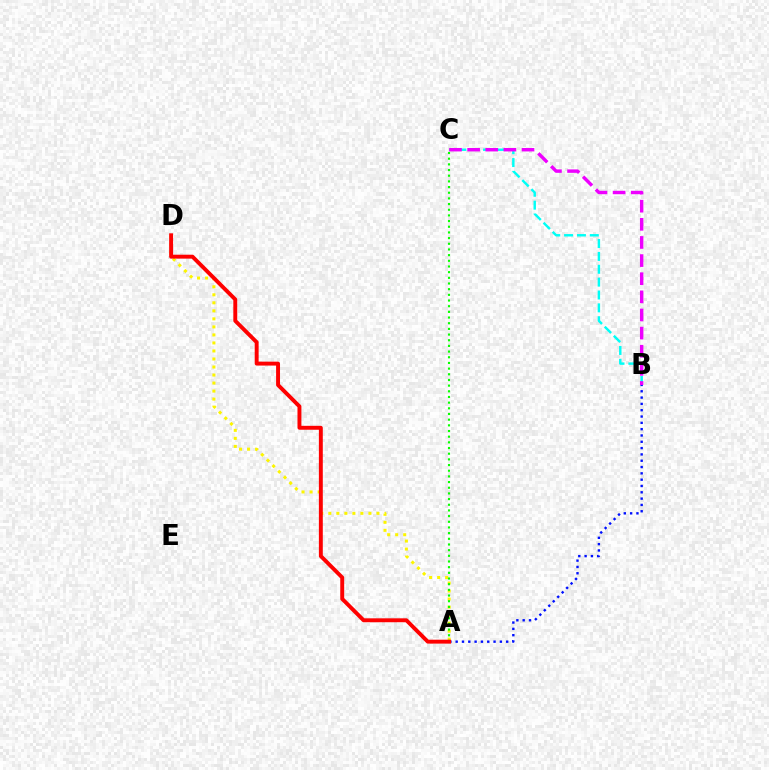{('A', 'D'): [{'color': '#fcf500', 'line_style': 'dotted', 'thickness': 2.18}, {'color': '#ff0000', 'line_style': 'solid', 'thickness': 2.82}], ('A', 'B'): [{'color': '#0010ff', 'line_style': 'dotted', 'thickness': 1.72}], ('B', 'C'): [{'color': '#00fff6', 'line_style': 'dashed', 'thickness': 1.75}, {'color': '#ee00ff', 'line_style': 'dashed', 'thickness': 2.46}], ('A', 'C'): [{'color': '#08ff00', 'line_style': 'dotted', 'thickness': 1.54}]}